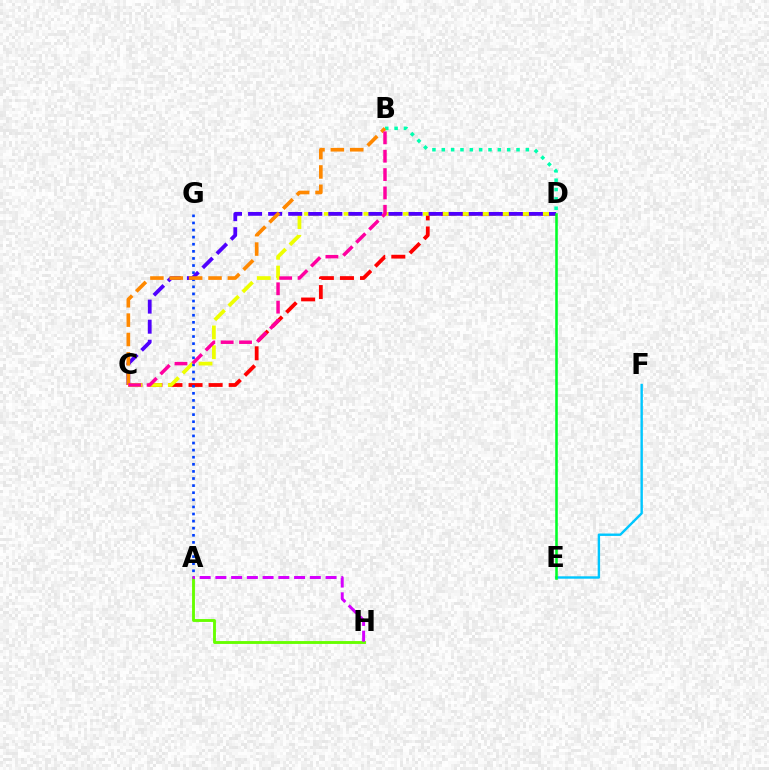{('C', 'D'): [{'color': '#ff0000', 'line_style': 'dashed', 'thickness': 2.73}, {'color': '#eeff00', 'line_style': 'dashed', 'thickness': 2.69}, {'color': '#4f00ff', 'line_style': 'dashed', 'thickness': 2.73}], ('A', 'G'): [{'color': '#003fff', 'line_style': 'dotted', 'thickness': 1.93}], ('E', 'F'): [{'color': '#00c7ff', 'line_style': 'solid', 'thickness': 1.73}], ('A', 'H'): [{'color': '#66ff00', 'line_style': 'solid', 'thickness': 2.07}, {'color': '#d600ff', 'line_style': 'dashed', 'thickness': 2.14}], ('D', 'E'): [{'color': '#00ff27', 'line_style': 'solid', 'thickness': 1.85}], ('B', 'D'): [{'color': '#00ffaf', 'line_style': 'dotted', 'thickness': 2.54}], ('B', 'C'): [{'color': '#ff8800', 'line_style': 'dashed', 'thickness': 2.63}, {'color': '#ff00a0', 'line_style': 'dashed', 'thickness': 2.49}]}